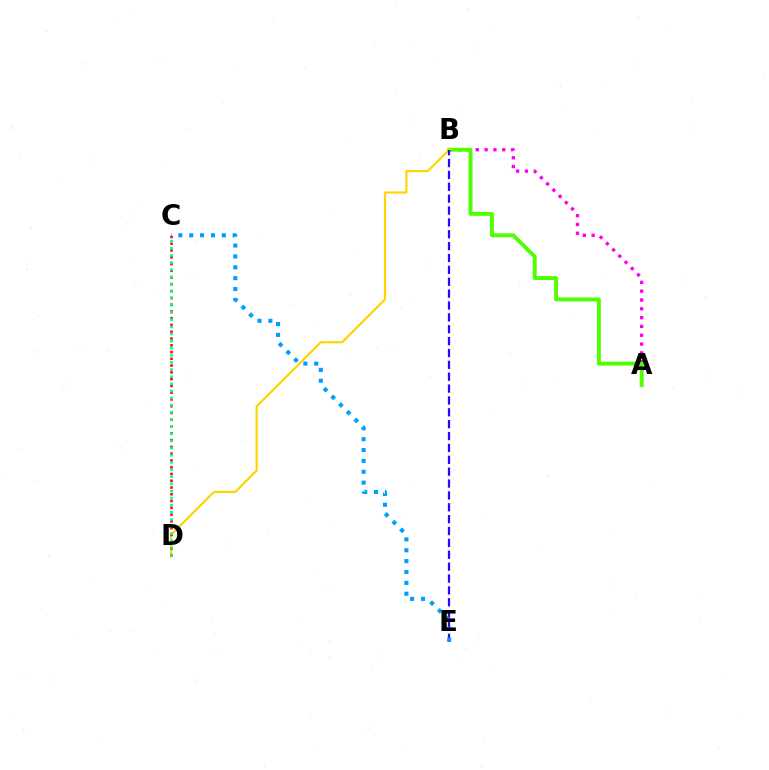{('A', 'B'): [{'color': '#ff00ed', 'line_style': 'dotted', 'thickness': 2.4}, {'color': '#4fff00', 'line_style': 'solid', 'thickness': 2.8}], ('B', 'D'): [{'color': '#ffd500', 'line_style': 'solid', 'thickness': 1.56}], ('B', 'E'): [{'color': '#3700ff', 'line_style': 'dashed', 'thickness': 1.61}], ('C', 'E'): [{'color': '#009eff', 'line_style': 'dotted', 'thickness': 2.95}], ('C', 'D'): [{'color': '#ff0000', 'line_style': 'dotted', 'thickness': 1.84}, {'color': '#00ff86', 'line_style': 'dotted', 'thickness': 1.94}]}